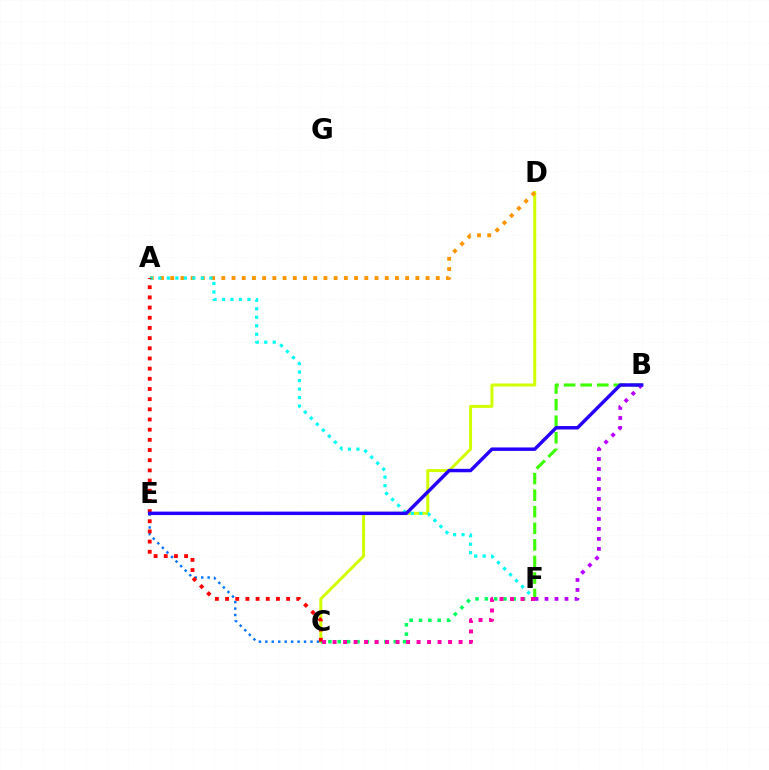{('C', 'D'): [{'color': '#d1ff00', 'line_style': 'solid', 'thickness': 2.15}], ('C', 'F'): [{'color': '#00ff5c', 'line_style': 'dotted', 'thickness': 2.54}, {'color': '#ff00ac', 'line_style': 'dotted', 'thickness': 2.85}], ('C', 'E'): [{'color': '#0074ff', 'line_style': 'dotted', 'thickness': 1.75}], ('A', 'D'): [{'color': '#ff9400', 'line_style': 'dotted', 'thickness': 2.77}], ('A', 'F'): [{'color': '#00fff6', 'line_style': 'dotted', 'thickness': 2.31}], ('A', 'C'): [{'color': '#ff0000', 'line_style': 'dotted', 'thickness': 2.76}], ('B', 'F'): [{'color': '#3dff00', 'line_style': 'dashed', 'thickness': 2.25}, {'color': '#b900ff', 'line_style': 'dotted', 'thickness': 2.71}], ('B', 'E'): [{'color': '#2500ff', 'line_style': 'solid', 'thickness': 2.48}]}